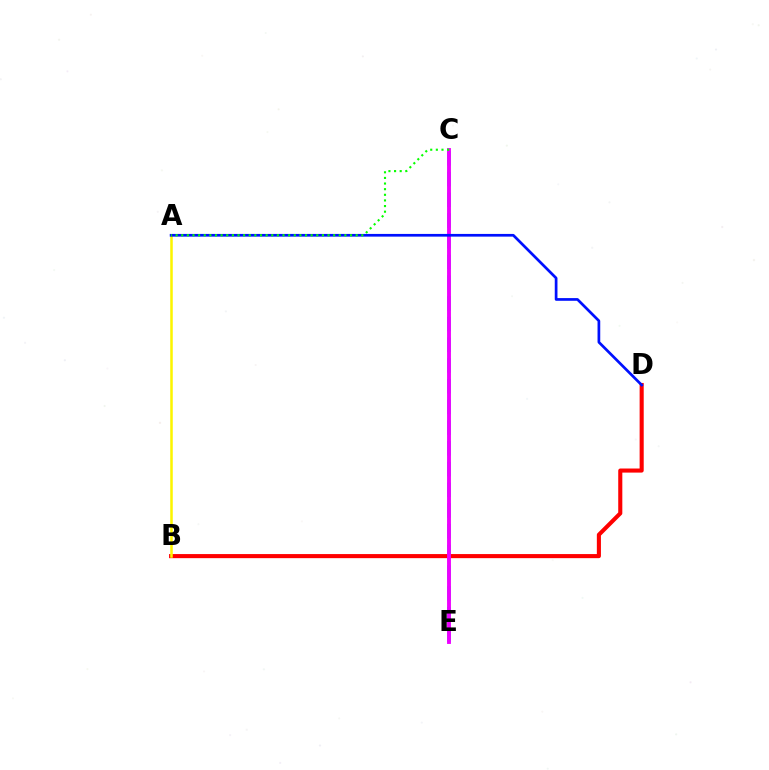{('C', 'E'): [{'color': '#00fff6', 'line_style': 'dashed', 'thickness': 2.81}, {'color': '#ee00ff', 'line_style': 'solid', 'thickness': 2.79}], ('B', 'D'): [{'color': '#ff0000', 'line_style': 'solid', 'thickness': 2.94}], ('A', 'B'): [{'color': '#fcf500', 'line_style': 'solid', 'thickness': 1.82}], ('A', 'D'): [{'color': '#0010ff', 'line_style': 'solid', 'thickness': 1.95}], ('A', 'C'): [{'color': '#08ff00', 'line_style': 'dotted', 'thickness': 1.53}]}